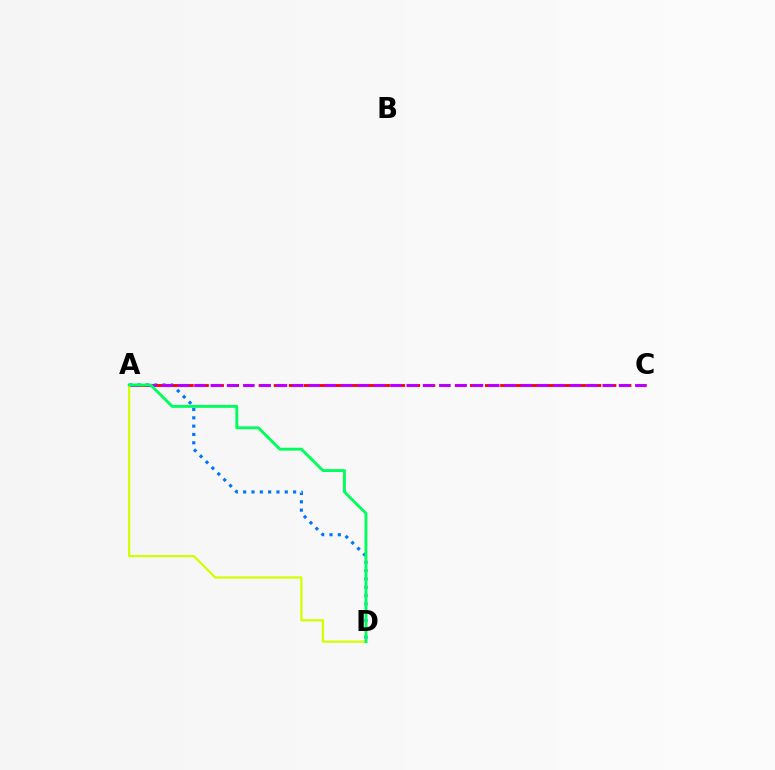{('A', 'D'): [{'color': '#0074ff', 'line_style': 'dotted', 'thickness': 2.26}, {'color': '#d1ff00', 'line_style': 'solid', 'thickness': 1.61}, {'color': '#00ff5c', 'line_style': 'solid', 'thickness': 2.08}], ('A', 'C'): [{'color': '#ff0000', 'line_style': 'dashed', 'thickness': 2.05}, {'color': '#b900ff', 'line_style': 'dashed', 'thickness': 2.22}]}